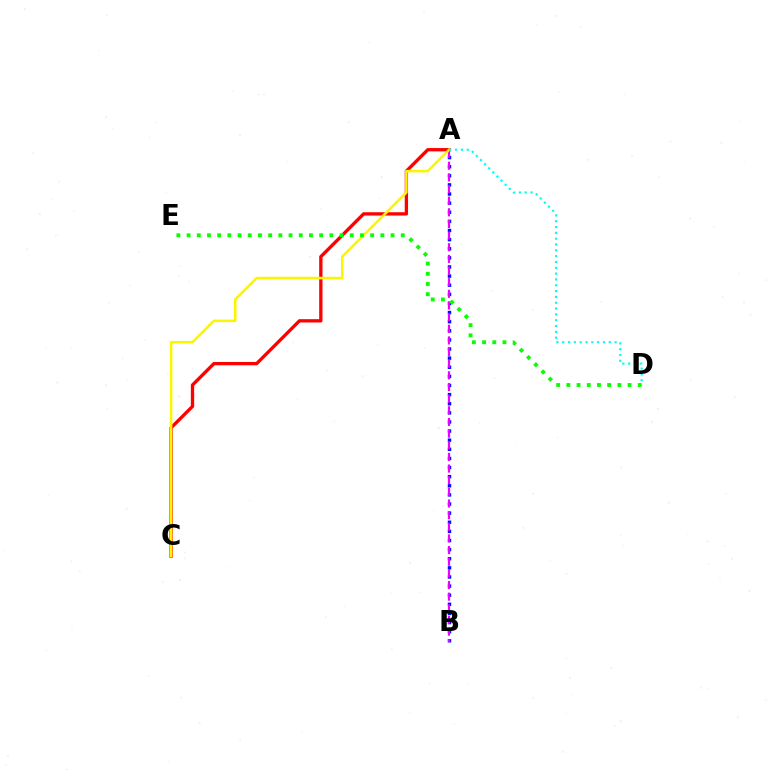{('A', 'B'): [{'color': '#0010ff', 'line_style': 'dotted', 'thickness': 2.48}, {'color': '#ee00ff', 'line_style': 'dashed', 'thickness': 1.58}], ('A', 'C'): [{'color': '#ff0000', 'line_style': 'solid', 'thickness': 2.39}, {'color': '#fcf500', 'line_style': 'solid', 'thickness': 1.83}], ('A', 'D'): [{'color': '#00fff6', 'line_style': 'dotted', 'thickness': 1.58}], ('D', 'E'): [{'color': '#08ff00', 'line_style': 'dotted', 'thickness': 2.77}]}